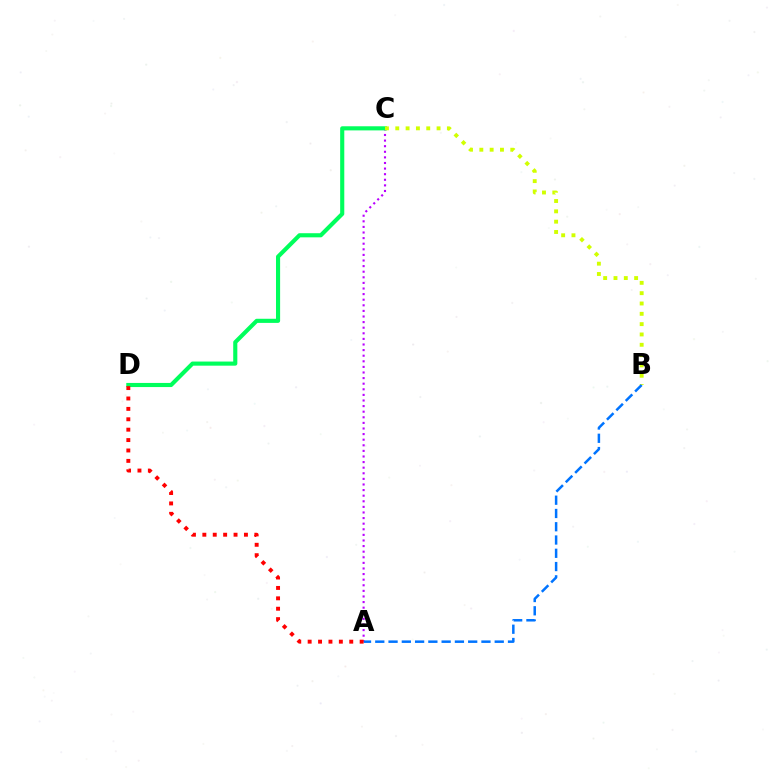{('A', 'C'): [{'color': '#b900ff', 'line_style': 'dotted', 'thickness': 1.52}], ('C', 'D'): [{'color': '#00ff5c', 'line_style': 'solid', 'thickness': 2.97}], ('B', 'C'): [{'color': '#d1ff00', 'line_style': 'dotted', 'thickness': 2.8}], ('A', 'B'): [{'color': '#0074ff', 'line_style': 'dashed', 'thickness': 1.8}], ('A', 'D'): [{'color': '#ff0000', 'line_style': 'dotted', 'thickness': 2.83}]}